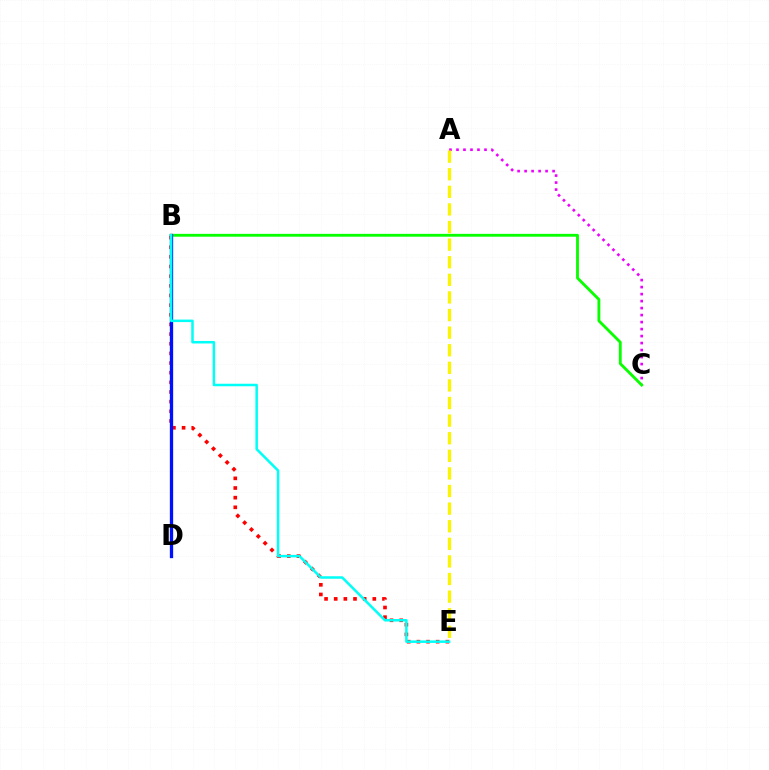{('A', 'C'): [{'color': '#ee00ff', 'line_style': 'dotted', 'thickness': 1.9}], ('B', 'C'): [{'color': '#08ff00', 'line_style': 'solid', 'thickness': 2.04}], ('B', 'E'): [{'color': '#ff0000', 'line_style': 'dotted', 'thickness': 2.62}, {'color': '#00fff6', 'line_style': 'solid', 'thickness': 1.81}], ('B', 'D'): [{'color': '#0010ff', 'line_style': 'solid', 'thickness': 2.38}], ('A', 'E'): [{'color': '#fcf500', 'line_style': 'dashed', 'thickness': 2.39}]}